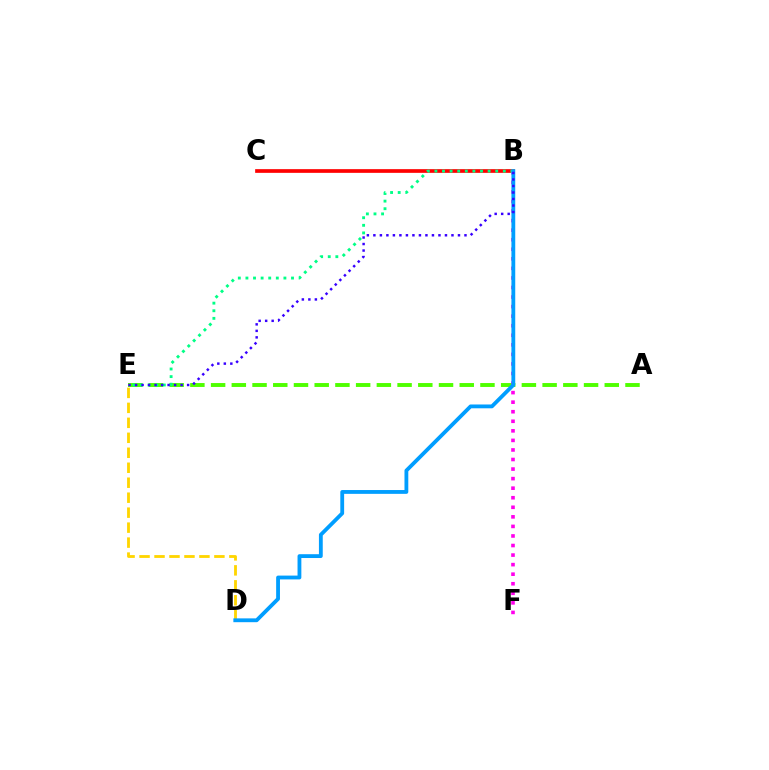{('D', 'E'): [{'color': '#ffd500', 'line_style': 'dashed', 'thickness': 2.03}], ('B', 'C'): [{'color': '#ff0000', 'line_style': 'solid', 'thickness': 2.65}], ('A', 'E'): [{'color': '#4fff00', 'line_style': 'dashed', 'thickness': 2.81}], ('B', 'F'): [{'color': '#ff00ed', 'line_style': 'dotted', 'thickness': 2.6}], ('B', 'E'): [{'color': '#00ff86', 'line_style': 'dotted', 'thickness': 2.06}, {'color': '#3700ff', 'line_style': 'dotted', 'thickness': 1.77}], ('B', 'D'): [{'color': '#009eff', 'line_style': 'solid', 'thickness': 2.75}]}